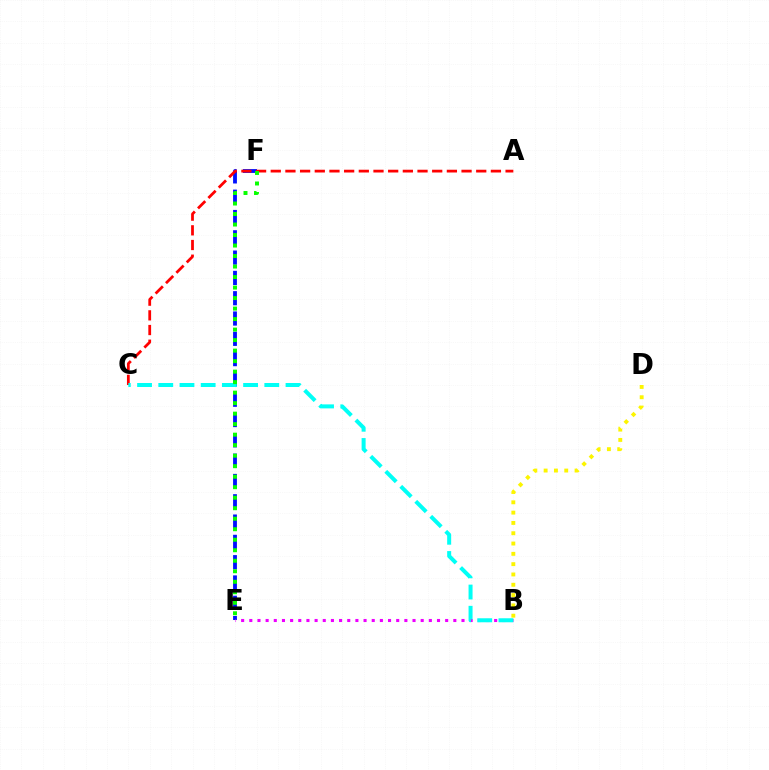{('E', 'F'): [{'color': '#0010ff', 'line_style': 'dashed', 'thickness': 2.76}, {'color': '#08ff00', 'line_style': 'dotted', 'thickness': 2.85}], ('A', 'C'): [{'color': '#ff0000', 'line_style': 'dashed', 'thickness': 1.99}], ('B', 'E'): [{'color': '#ee00ff', 'line_style': 'dotted', 'thickness': 2.22}], ('B', 'D'): [{'color': '#fcf500', 'line_style': 'dotted', 'thickness': 2.8}], ('B', 'C'): [{'color': '#00fff6', 'line_style': 'dashed', 'thickness': 2.88}]}